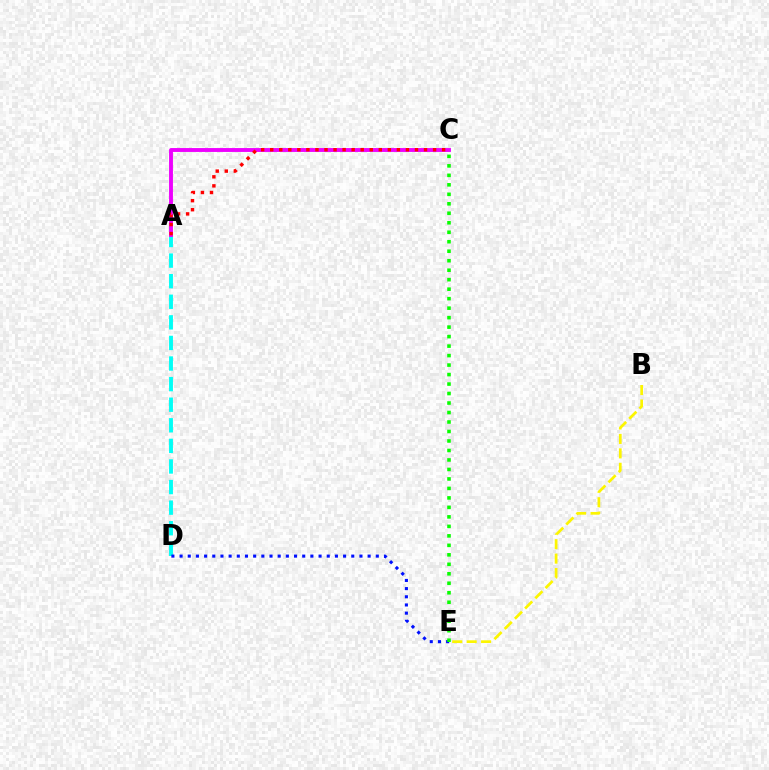{('A', 'D'): [{'color': '#00fff6', 'line_style': 'dashed', 'thickness': 2.8}], ('D', 'E'): [{'color': '#0010ff', 'line_style': 'dotted', 'thickness': 2.22}], ('A', 'C'): [{'color': '#ee00ff', 'line_style': 'solid', 'thickness': 2.79}, {'color': '#ff0000', 'line_style': 'dotted', 'thickness': 2.46}], ('C', 'E'): [{'color': '#08ff00', 'line_style': 'dotted', 'thickness': 2.58}], ('B', 'E'): [{'color': '#fcf500', 'line_style': 'dashed', 'thickness': 1.96}]}